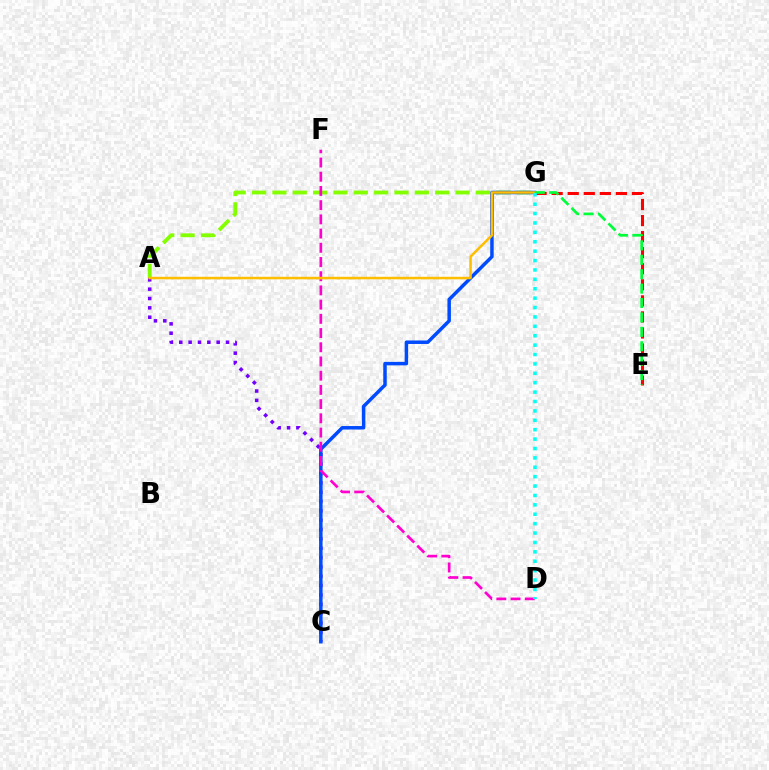{('A', 'G'): [{'color': '#84ff00', 'line_style': 'dashed', 'thickness': 2.76}, {'color': '#ffbd00', 'line_style': 'solid', 'thickness': 1.82}], ('A', 'C'): [{'color': '#7200ff', 'line_style': 'dotted', 'thickness': 2.54}], ('E', 'G'): [{'color': '#ff0000', 'line_style': 'dashed', 'thickness': 2.18}, {'color': '#00ff39', 'line_style': 'dashed', 'thickness': 1.96}], ('C', 'G'): [{'color': '#004bff', 'line_style': 'solid', 'thickness': 2.51}], ('D', 'F'): [{'color': '#ff00cf', 'line_style': 'dashed', 'thickness': 1.93}], ('D', 'G'): [{'color': '#00fff6', 'line_style': 'dotted', 'thickness': 2.55}]}